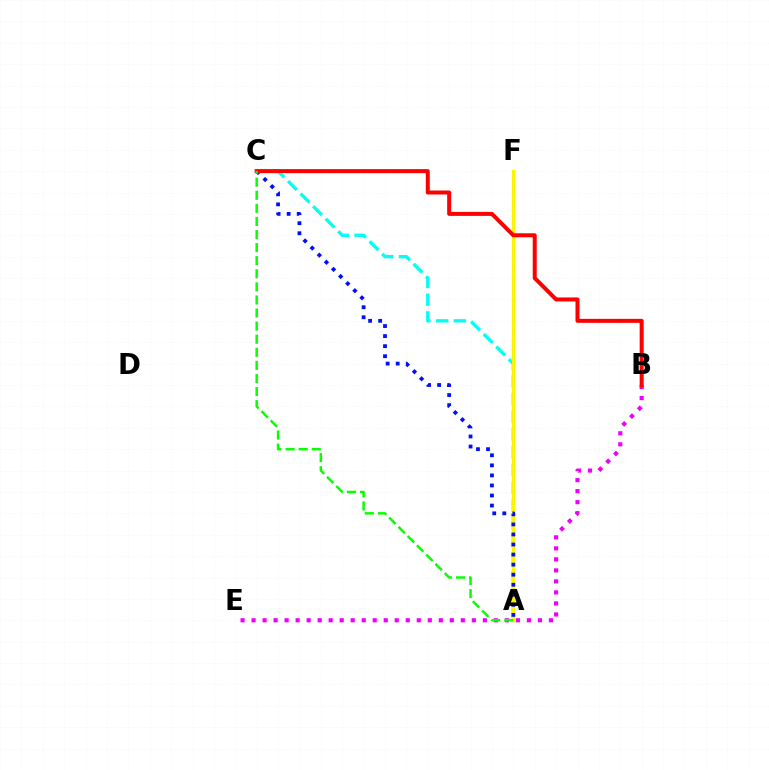{('A', 'C'): [{'color': '#00fff6', 'line_style': 'dashed', 'thickness': 2.41}, {'color': '#0010ff', 'line_style': 'dotted', 'thickness': 2.73}, {'color': '#08ff00', 'line_style': 'dashed', 'thickness': 1.78}], ('A', 'F'): [{'color': '#fcf500', 'line_style': 'solid', 'thickness': 2.42}], ('B', 'E'): [{'color': '#ee00ff', 'line_style': 'dotted', 'thickness': 2.99}], ('B', 'C'): [{'color': '#ff0000', 'line_style': 'solid', 'thickness': 2.88}]}